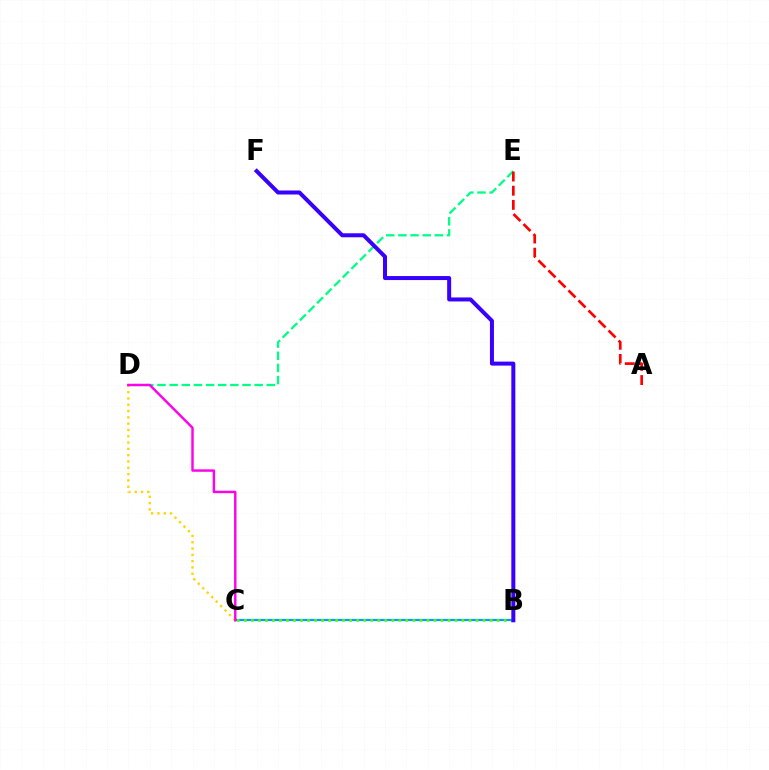{('B', 'C'): [{'color': '#009eff', 'line_style': 'solid', 'thickness': 1.58}, {'color': '#4fff00', 'line_style': 'dotted', 'thickness': 1.91}], ('D', 'E'): [{'color': '#00ff86', 'line_style': 'dashed', 'thickness': 1.65}], ('C', 'D'): [{'color': '#ffd500', 'line_style': 'dotted', 'thickness': 1.71}, {'color': '#ff00ed', 'line_style': 'solid', 'thickness': 1.76}], ('A', 'E'): [{'color': '#ff0000', 'line_style': 'dashed', 'thickness': 1.92}], ('B', 'F'): [{'color': '#3700ff', 'line_style': 'solid', 'thickness': 2.88}]}